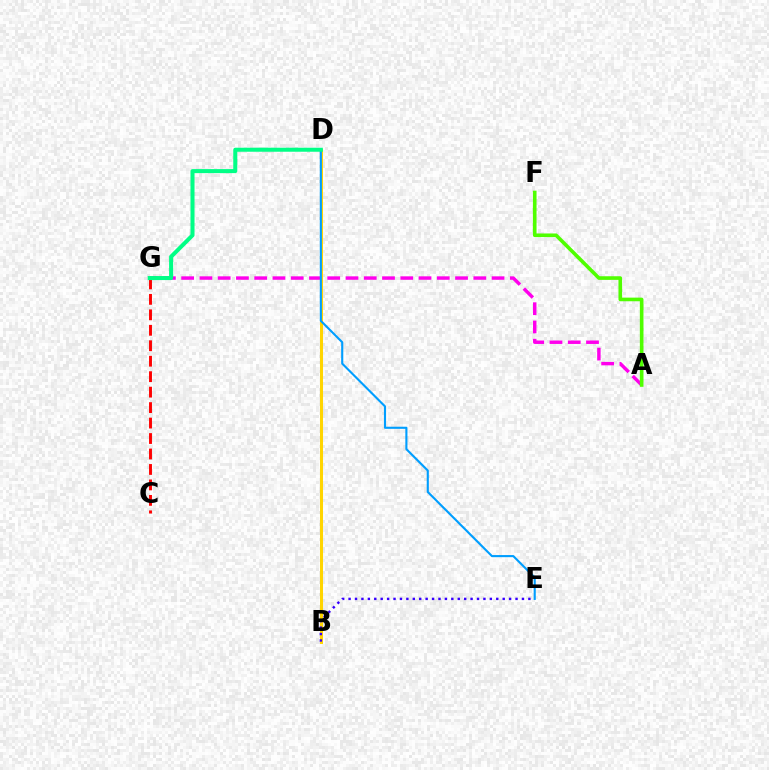{('A', 'G'): [{'color': '#ff00ed', 'line_style': 'dashed', 'thickness': 2.48}], ('B', 'D'): [{'color': '#ffd500', 'line_style': 'solid', 'thickness': 2.18}], ('C', 'G'): [{'color': '#ff0000', 'line_style': 'dashed', 'thickness': 2.1}], ('B', 'E'): [{'color': '#3700ff', 'line_style': 'dotted', 'thickness': 1.74}], ('D', 'E'): [{'color': '#009eff', 'line_style': 'solid', 'thickness': 1.52}], ('D', 'G'): [{'color': '#00ff86', 'line_style': 'solid', 'thickness': 2.91}], ('A', 'F'): [{'color': '#4fff00', 'line_style': 'solid', 'thickness': 2.61}]}